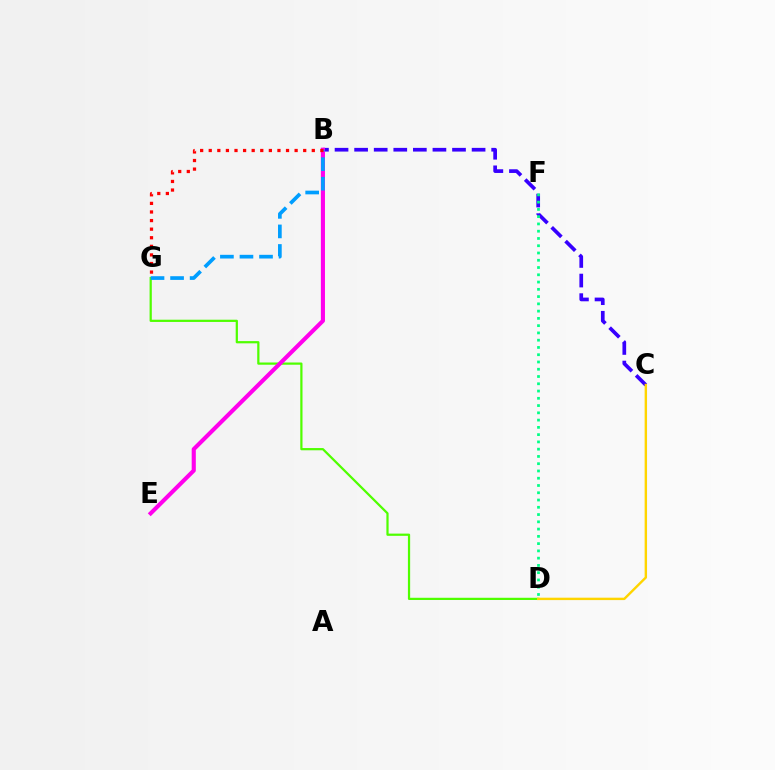{('B', 'C'): [{'color': '#3700ff', 'line_style': 'dashed', 'thickness': 2.66}], ('D', 'G'): [{'color': '#4fff00', 'line_style': 'solid', 'thickness': 1.61}], ('C', 'D'): [{'color': '#ffd500', 'line_style': 'solid', 'thickness': 1.73}], ('D', 'F'): [{'color': '#00ff86', 'line_style': 'dotted', 'thickness': 1.97}], ('B', 'E'): [{'color': '#ff00ed', 'line_style': 'solid', 'thickness': 2.96}], ('B', 'G'): [{'color': '#009eff', 'line_style': 'dashed', 'thickness': 2.66}, {'color': '#ff0000', 'line_style': 'dotted', 'thickness': 2.33}]}